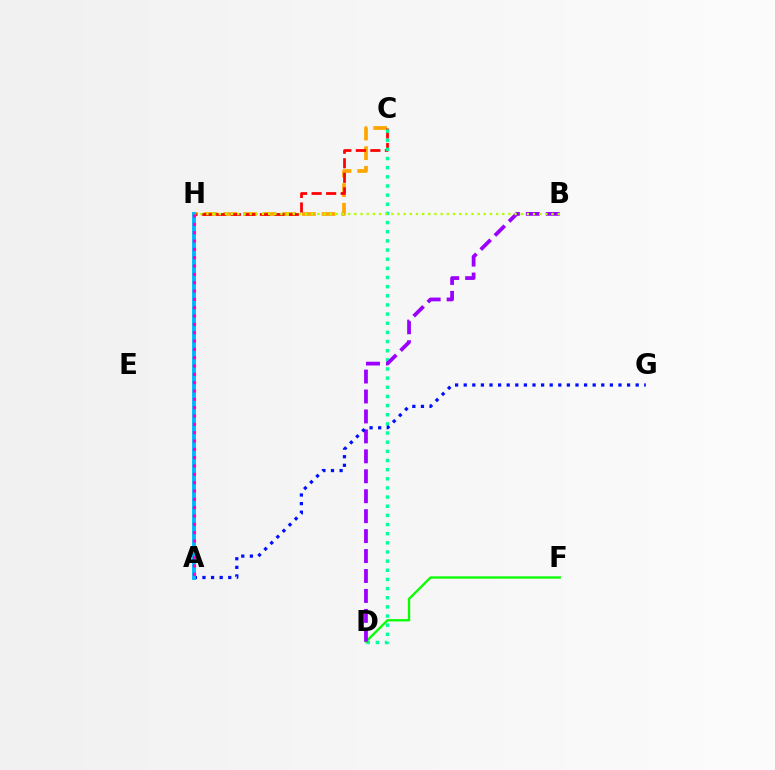{('C', 'H'): [{'color': '#ffa500', 'line_style': 'dashed', 'thickness': 2.67}, {'color': '#ff0000', 'line_style': 'dashed', 'thickness': 1.97}], ('C', 'D'): [{'color': '#00ff9d', 'line_style': 'dotted', 'thickness': 2.49}], ('D', 'F'): [{'color': '#08ff00', 'line_style': 'solid', 'thickness': 1.67}], ('B', 'D'): [{'color': '#9b00ff', 'line_style': 'dashed', 'thickness': 2.71}], ('A', 'G'): [{'color': '#0010ff', 'line_style': 'dotted', 'thickness': 2.34}], ('B', 'H'): [{'color': '#b3ff00', 'line_style': 'dotted', 'thickness': 1.67}], ('A', 'H'): [{'color': '#00b5ff', 'line_style': 'solid', 'thickness': 2.8}, {'color': '#ff00bd', 'line_style': 'dotted', 'thickness': 2.26}]}